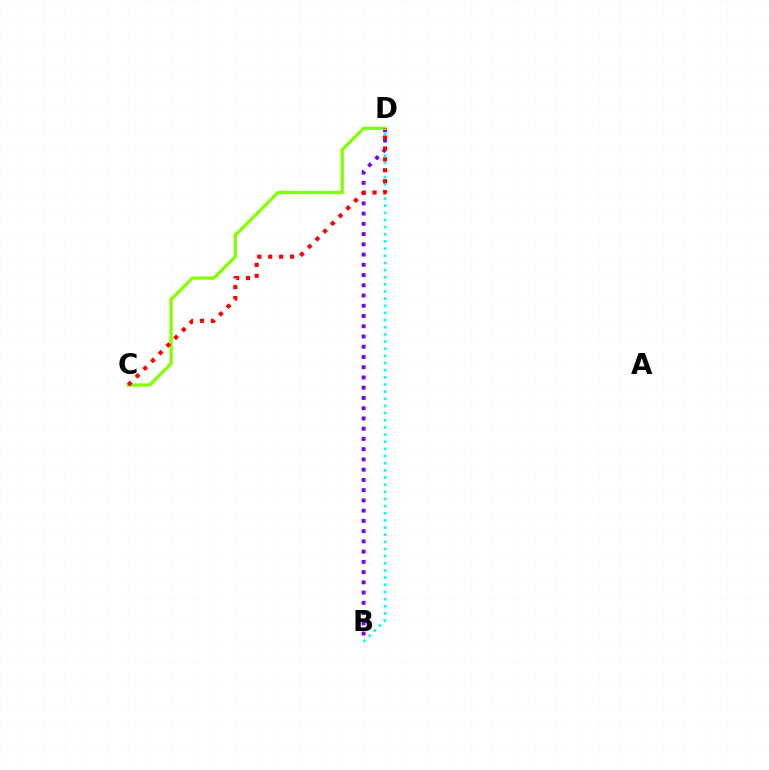{('B', 'D'): [{'color': '#00fff6', 'line_style': 'dotted', 'thickness': 1.94}, {'color': '#7200ff', 'line_style': 'dotted', 'thickness': 2.78}], ('C', 'D'): [{'color': '#84ff00', 'line_style': 'solid', 'thickness': 2.35}, {'color': '#ff0000', 'line_style': 'dotted', 'thickness': 2.96}]}